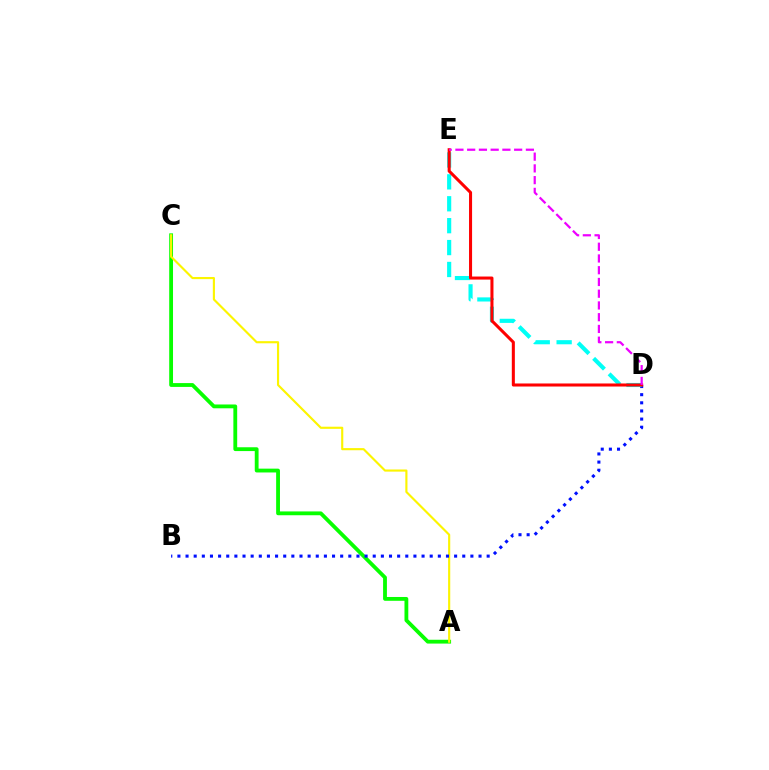{('A', 'C'): [{'color': '#08ff00', 'line_style': 'solid', 'thickness': 2.75}, {'color': '#fcf500', 'line_style': 'solid', 'thickness': 1.54}], ('B', 'D'): [{'color': '#0010ff', 'line_style': 'dotted', 'thickness': 2.21}], ('D', 'E'): [{'color': '#00fff6', 'line_style': 'dashed', 'thickness': 2.98}, {'color': '#ff0000', 'line_style': 'solid', 'thickness': 2.19}, {'color': '#ee00ff', 'line_style': 'dashed', 'thickness': 1.6}]}